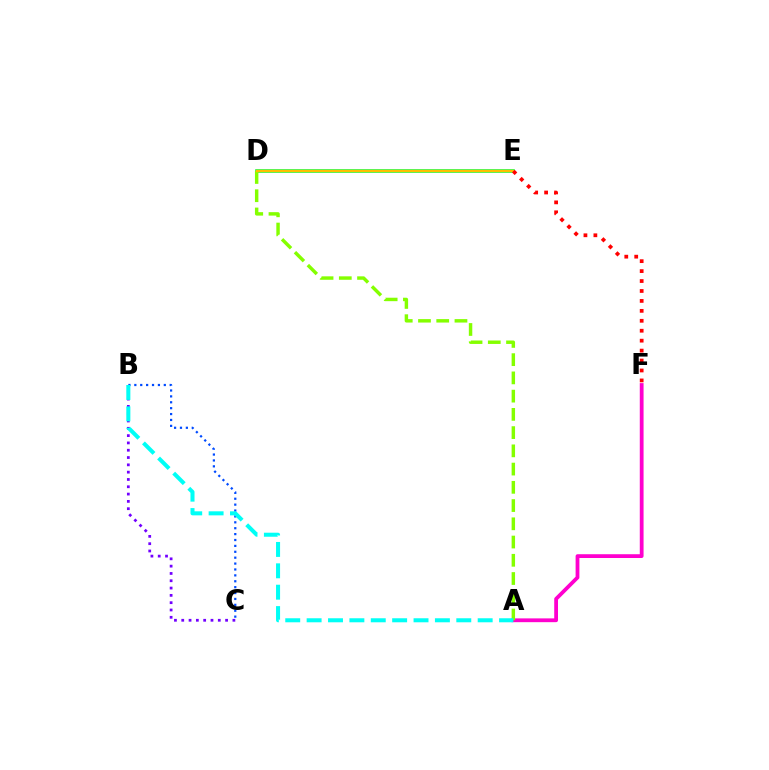{('B', 'C'): [{'color': '#004bff', 'line_style': 'dotted', 'thickness': 1.6}, {'color': '#7200ff', 'line_style': 'dotted', 'thickness': 1.99}], ('D', 'E'): [{'color': '#00ff39', 'line_style': 'solid', 'thickness': 2.55}, {'color': '#ffbd00', 'line_style': 'solid', 'thickness': 1.72}], ('A', 'F'): [{'color': '#ff00cf', 'line_style': 'solid', 'thickness': 2.73}], ('A', 'D'): [{'color': '#84ff00', 'line_style': 'dashed', 'thickness': 2.48}], ('E', 'F'): [{'color': '#ff0000', 'line_style': 'dotted', 'thickness': 2.7}], ('A', 'B'): [{'color': '#00fff6', 'line_style': 'dashed', 'thickness': 2.9}]}